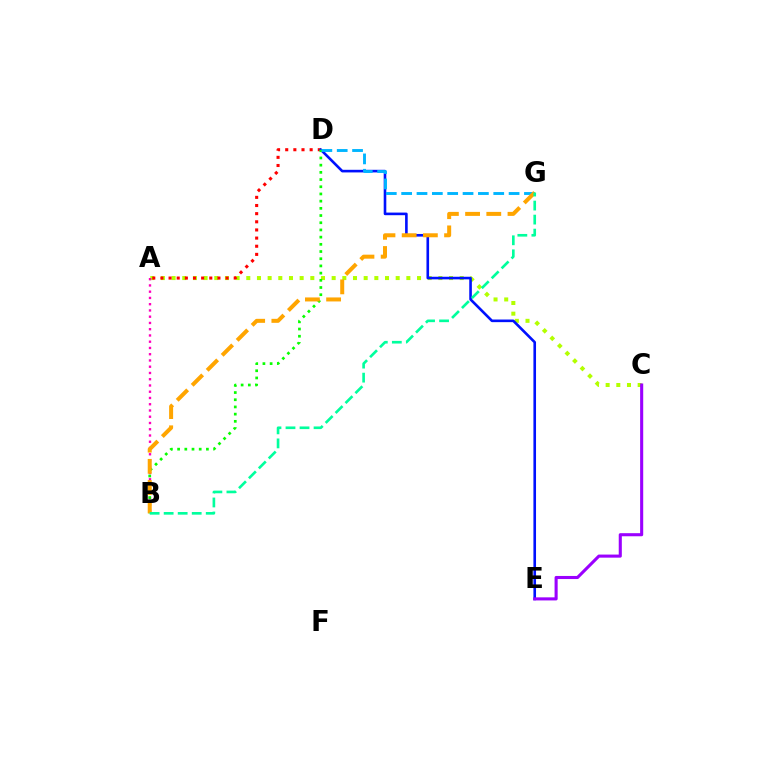{('A', 'C'): [{'color': '#b3ff00', 'line_style': 'dotted', 'thickness': 2.9}], ('A', 'D'): [{'color': '#ff0000', 'line_style': 'dotted', 'thickness': 2.21}], ('D', 'E'): [{'color': '#0010ff', 'line_style': 'solid', 'thickness': 1.89}], ('A', 'B'): [{'color': '#ff00bd', 'line_style': 'dotted', 'thickness': 1.7}], ('C', 'E'): [{'color': '#9b00ff', 'line_style': 'solid', 'thickness': 2.22}], ('B', 'D'): [{'color': '#08ff00', 'line_style': 'dotted', 'thickness': 1.96}], ('D', 'G'): [{'color': '#00b5ff', 'line_style': 'dashed', 'thickness': 2.09}], ('B', 'G'): [{'color': '#ffa500', 'line_style': 'dashed', 'thickness': 2.88}, {'color': '#00ff9d', 'line_style': 'dashed', 'thickness': 1.91}]}